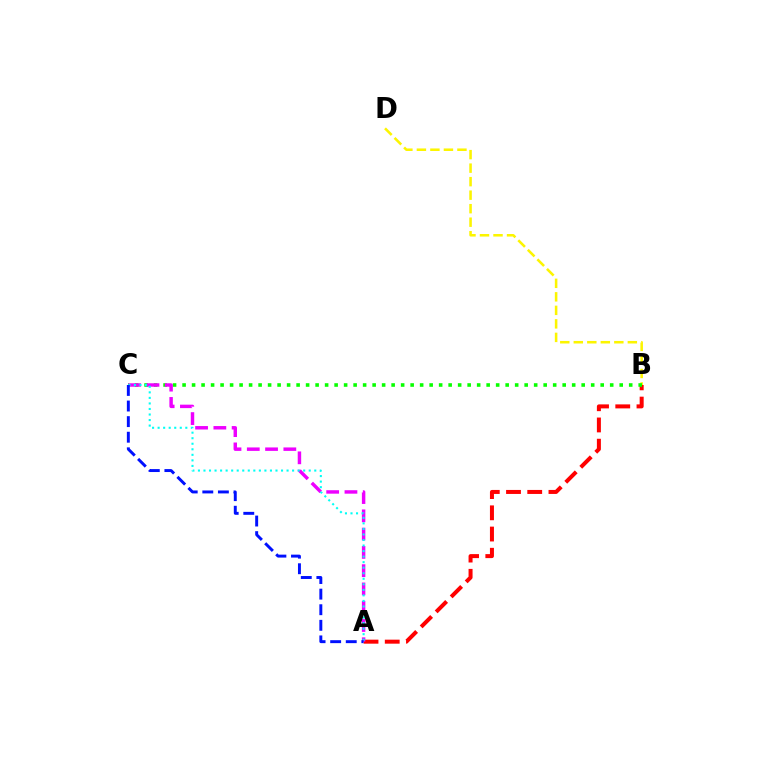{('B', 'D'): [{'color': '#fcf500', 'line_style': 'dashed', 'thickness': 1.84}], ('A', 'B'): [{'color': '#ff0000', 'line_style': 'dashed', 'thickness': 2.88}], ('B', 'C'): [{'color': '#08ff00', 'line_style': 'dotted', 'thickness': 2.58}], ('A', 'C'): [{'color': '#ee00ff', 'line_style': 'dashed', 'thickness': 2.48}, {'color': '#00fff6', 'line_style': 'dotted', 'thickness': 1.51}, {'color': '#0010ff', 'line_style': 'dashed', 'thickness': 2.12}]}